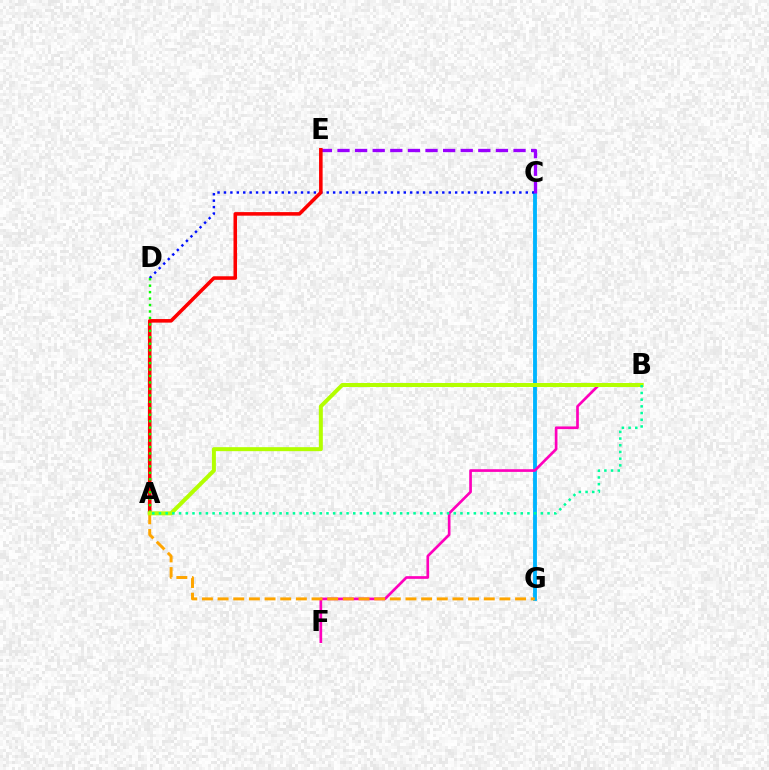{('C', 'G'): [{'color': '#00b5ff', 'line_style': 'solid', 'thickness': 2.78}], ('C', 'D'): [{'color': '#0010ff', 'line_style': 'dotted', 'thickness': 1.74}], ('B', 'F'): [{'color': '#ff00bd', 'line_style': 'solid', 'thickness': 1.93}], ('C', 'E'): [{'color': '#9b00ff', 'line_style': 'dashed', 'thickness': 2.39}], ('A', 'E'): [{'color': '#ff0000', 'line_style': 'solid', 'thickness': 2.56}], ('A', 'D'): [{'color': '#08ff00', 'line_style': 'dotted', 'thickness': 1.75}], ('A', 'G'): [{'color': '#ffa500', 'line_style': 'dashed', 'thickness': 2.13}], ('A', 'B'): [{'color': '#b3ff00', 'line_style': 'solid', 'thickness': 2.88}, {'color': '#00ff9d', 'line_style': 'dotted', 'thickness': 1.82}]}